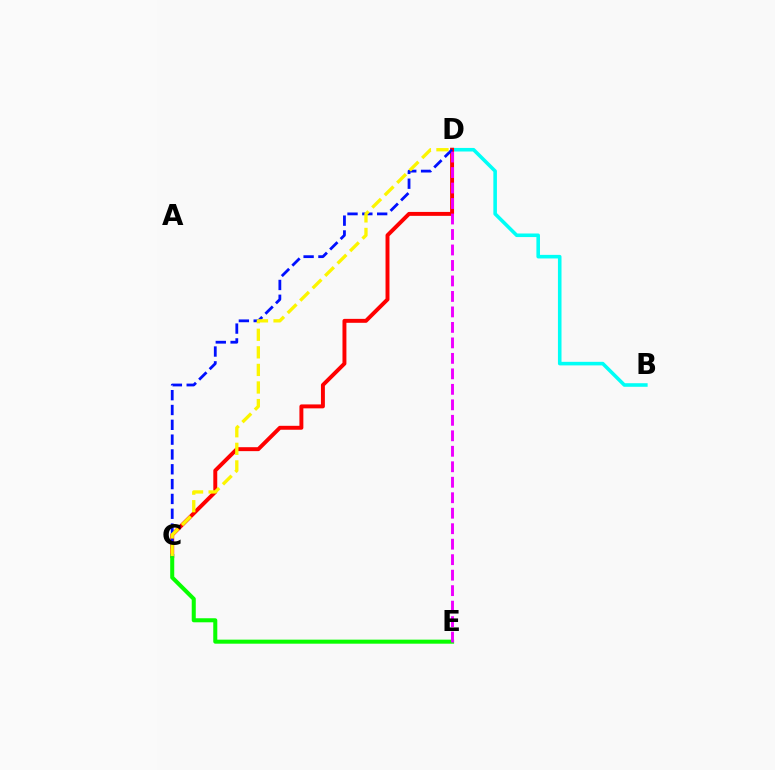{('B', 'D'): [{'color': '#00fff6', 'line_style': 'solid', 'thickness': 2.57}], ('C', 'D'): [{'color': '#ff0000', 'line_style': 'solid', 'thickness': 2.83}, {'color': '#0010ff', 'line_style': 'dashed', 'thickness': 2.01}, {'color': '#fcf500', 'line_style': 'dashed', 'thickness': 2.39}], ('C', 'E'): [{'color': '#08ff00', 'line_style': 'solid', 'thickness': 2.91}], ('D', 'E'): [{'color': '#ee00ff', 'line_style': 'dashed', 'thickness': 2.1}]}